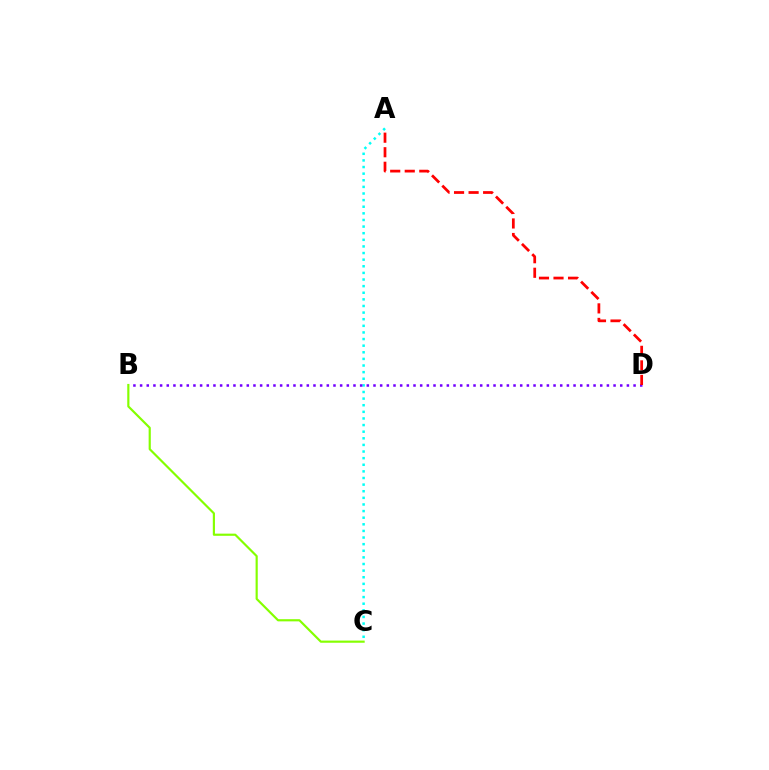{('A', 'C'): [{'color': '#00fff6', 'line_style': 'dotted', 'thickness': 1.8}], ('B', 'D'): [{'color': '#7200ff', 'line_style': 'dotted', 'thickness': 1.81}], ('B', 'C'): [{'color': '#84ff00', 'line_style': 'solid', 'thickness': 1.56}], ('A', 'D'): [{'color': '#ff0000', 'line_style': 'dashed', 'thickness': 1.98}]}